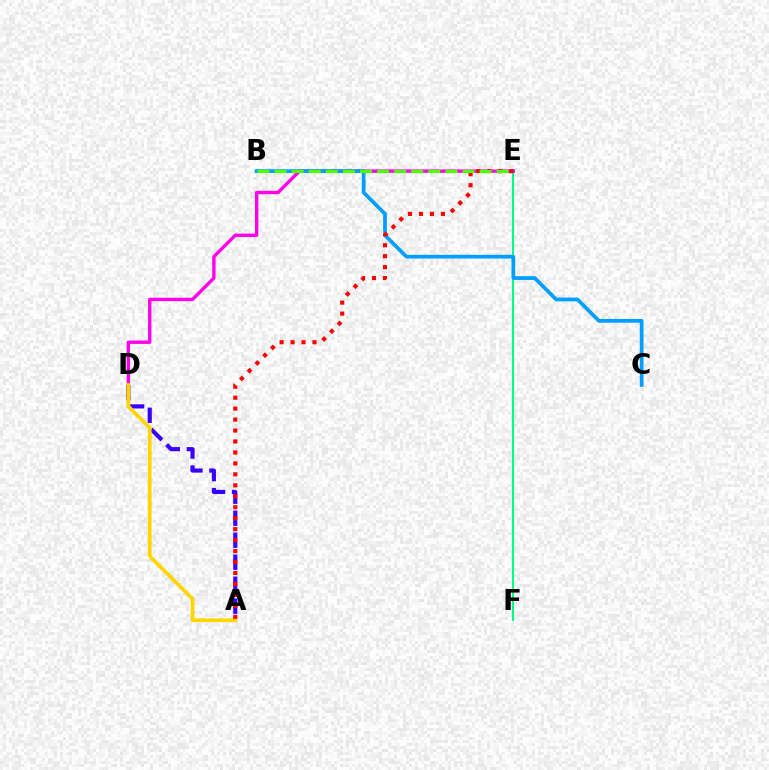{('E', 'F'): [{'color': '#00ff86', 'line_style': 'solid', 'thickness': 1.5}], ('A', 'D'): [{'color': '#3700ff', 'line_style': 'dashed', 'thickness': 2.99}, {'color': '#ffd500', 'line_style': 'solid', 'thickness': 2.7}], ('D', 'E'): [{'color': '#ff00ed', 'line_style': 'solid', 'thickness': 2.42}], ('B', 'C'): [{'color': '#009eff', 'line_style': 'solid', 'thickness': 2.69}], ('A', 'E'): [{'color': '#ff0000', 'line_style': 'dotted', 'thickness': 2.98}], ('B', 'E'): [{'color': '#4fff00', 'line_style': 'dashed', 'thickness': 2.32}]}